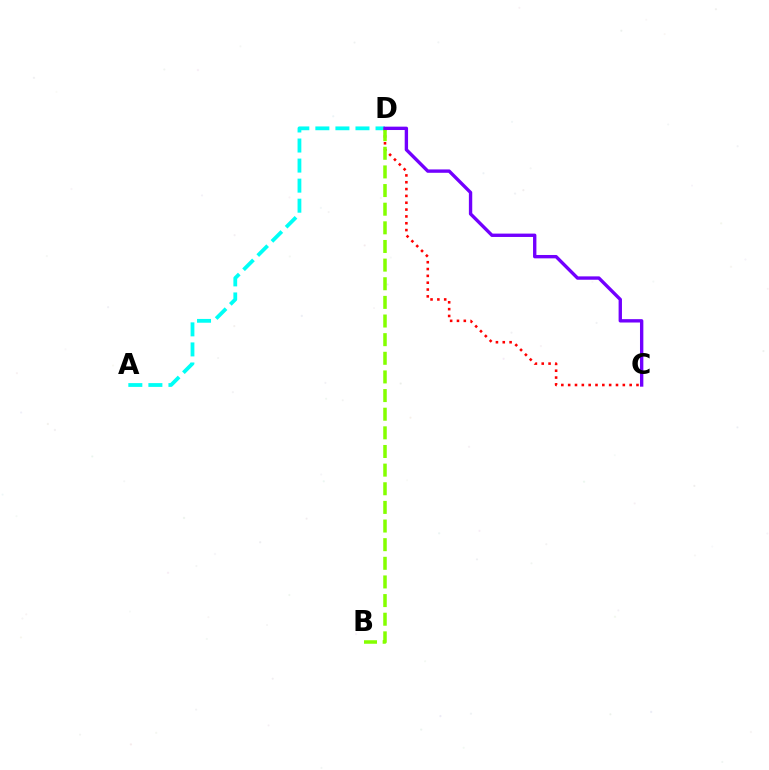{('C', 'D'): [{'color': '#ff0000', 'line_style': 'dotted', 'thickness': 1.86}, {'color': '#7200ff', 'line_style': 'solid', 'thickness': 2.42}], ('A', 'D'): [{'color': '#00fff6', 'line_style': 'dashed', 'thickness': 2.72}], ('B', 'D'): [{'color': '#84ff00', 'line_style': 'dashed', 'thickness': 2.53}]}